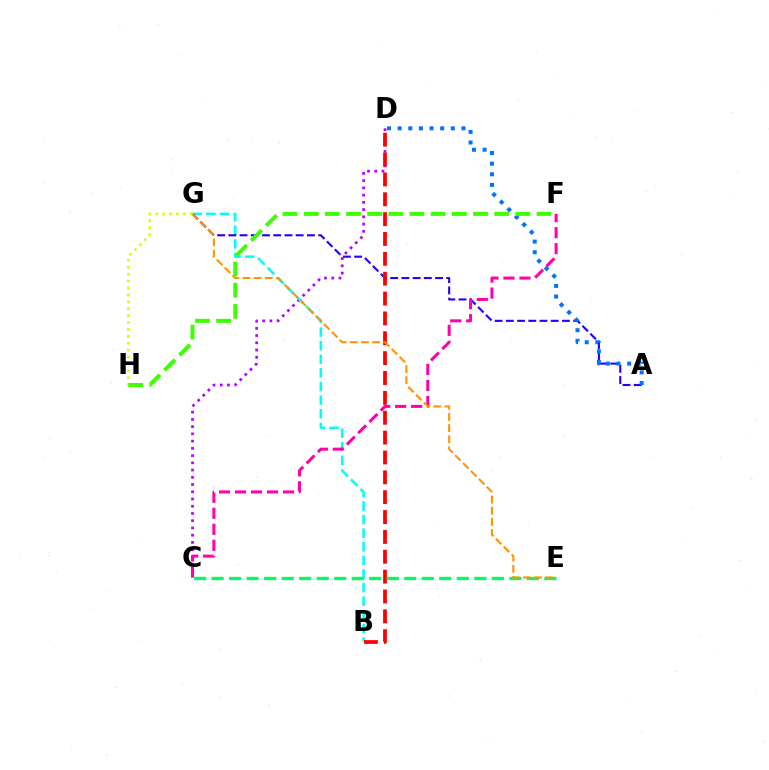{('C', 'D'): [{'color': '#b900ff', 'line_style': 'dotted', 'thickness': 1.97}], ('B', 'G'): [{'color': '#00fff6', 'line_style': 'dashed', 'thickness': 1.85}], ('A', 'G'): [{'color': '#2500ff', 'line_style': 'dashed', 'thickness': 1.52}], ('A', 'D'): [{'color': '#0074ff', 'line_style': 'dotted', 'thickness': 2.89}], ('B', 'D'): [{'color': '#ff0000', 'line_style': 'dashed', 'thickness': 2.7}], ('C', 'E'): [{'color': '#00ff5c', 'line_style': 'dashed', 'thickness': 2.38}], ('C', 'F'): [{'color': '#ff00ac', 'line_style': 'dashed', 'thickness': 2.17}], ('E', 'G'): [{'color': '#ff9400', 'line_style': 'dashed', 'thickness': 1.52}], ('G', 'H'): [{'color': '#d1ff00', 'line_style': 'dotted', 'thickness': 1.88}], ('F', 'H'): [{'color': '#3dff00', 'line_style': 'dashed', 'thickness': 2.88}]}